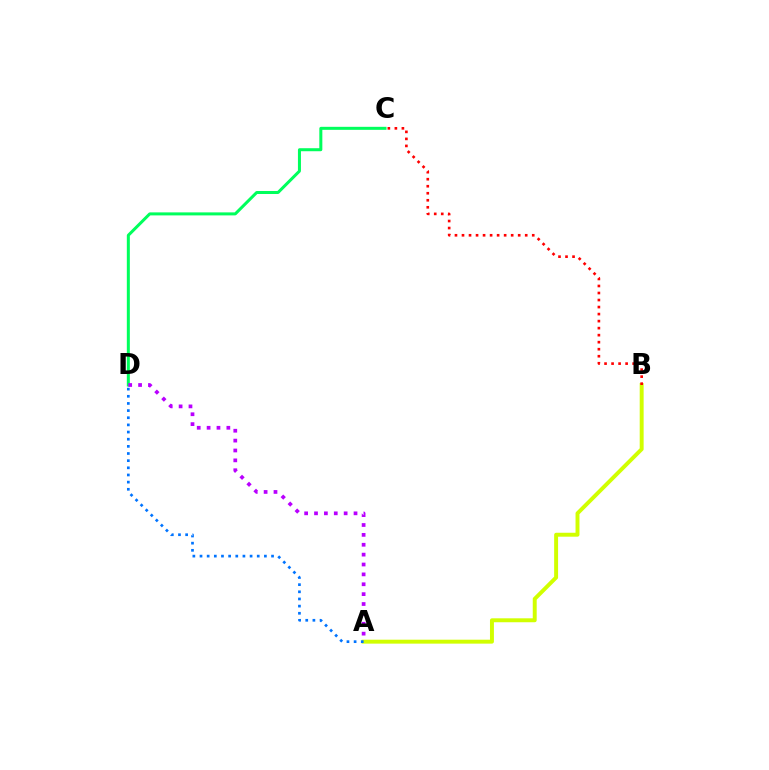{('A', 'B'): [{'color': '#d1ff00', 'line_style': 'solid', 'thickness': 2.83}], ('B', 'C'): [{'color': '#ff0000', 'line_style': 'dotted', 'thickness': 1.91}], ('A', 'D'): [{'color': '#0074ff', 'line_style': 'dotted', 'thickness': 1.94}, {'color': '#b900ff', 'line_style': 'dotted', 'thickness': 2.68}], ('C', 'D'): [{'color': '#00ff5c', 'line_style': 'solid', 'thickness': 2.17}]}